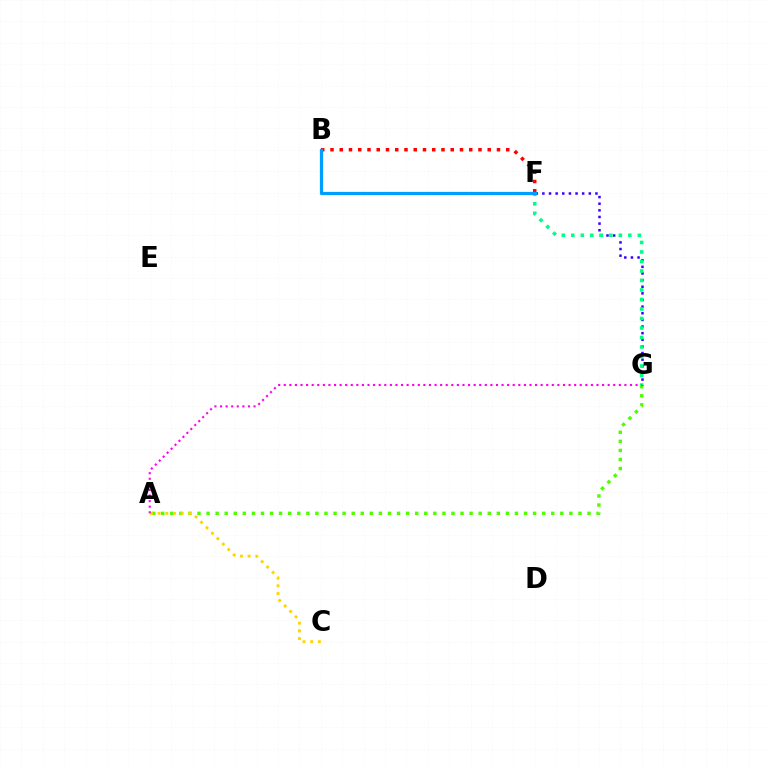{('A', 'G'): [{'color': '#4fff00', 'line_style': 'dotted', 'thickness': 2.46}, {'color': '#ff00ed', 'line_style': 'dotted', 'thickness': 1.52}], ('A', 'C'): [{'color': '#ffd500', 'line_style': 'dotted', 'thickness': 2.09}], ('F', 'G'): [{'color': '#3700ff', 'line_style': 'dotted', 'thickness': 1.8}, {'color': '#00ff86', 'line_style': 'dotted', 'thickness': 2.58}], ('B', 'F'): [{'color': '#ff0000', 'line_style': 'dotted', 'thickness': 2.51}, {'color': '#009eff', 'line_style': 'solid', 'thickness': 2.33}]}